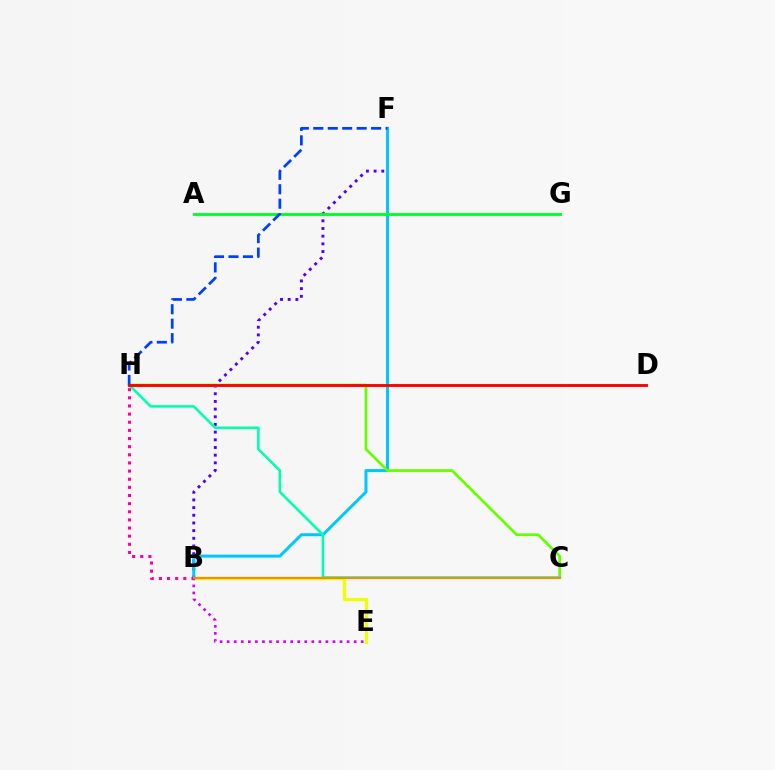{('B', 'F'): [{'color': '#4f00ff', 'line_style': 'dotted', 'thickness': 2.09}, {'color': '#00c7ff', 'line_style': 'solid', 'thickness': 2.16}], ('B', 'E'): [{'color': '#eeff00', 'line_style': 'solid', 'thickness': 2.37}, {'color': '#d600ff', 'line_style': 'dotted', 'thickness': 1.92}], ('C', 'H'): [{'color': '#66ff00', 'line_style': 'solid', 'thickness': 1.96}, {'color': '#00ffaf', 'line_style': 'solid', 'thickness': 1.85}], ('A', 'G'): [{'color': '#00ff27', 'line_style': 'solid', 'thickness': 2.06}], ('B', 'H'): [{'color': '#ff00a0', 'line_style': 'dotted', 'thickness': 2.21}], ('F', 'H'): [{'color': '#003fff', 'line_style': 'dashed', 'thickness': 1.96}], ('D', 'H'): [{'color': '#ff0000', 'line_style': 'solid', 'thickness': 2.07}], ('B', 'C'): [{'color': '#ff8800', 'line_style': 'solid', 'thickness': 1.55}]}